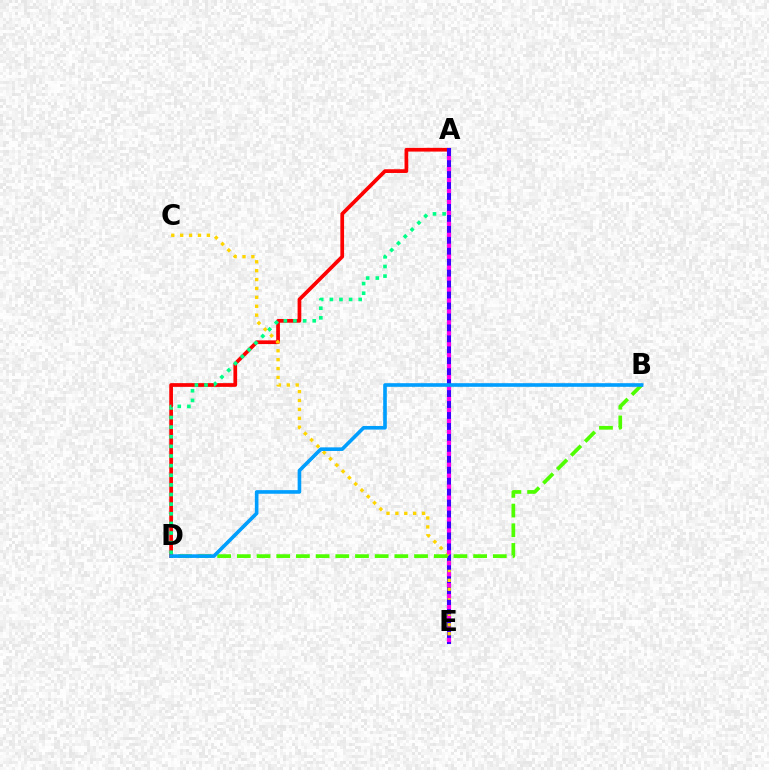{('A', 'D'): [{'color': '#ff0000', 'line_style': 'solid', 'thickness': 2.68}, {'color': '#00ff86', 'line_style': 'dotted', 'thickness': 2.62}], ('A', 'E'): [{'color': '#3700ff', 'line_style': 'solid', 'thickness': 2.94}, {'color': '#ff00ed', 'line_style': 'dotted', 'thickness': 2.97}], ('C', 'E'): [{'color': '#ffd500', 'line_style': 'dotted', 'thickness': 2.42}], ('B', 'D'): [{'color': '#4fff00', 'line_style': 'dashed', 'thickness': 2.67}, {'color': '#009eff', 'line_style': 'solid', 'thickness': 2.61}]}